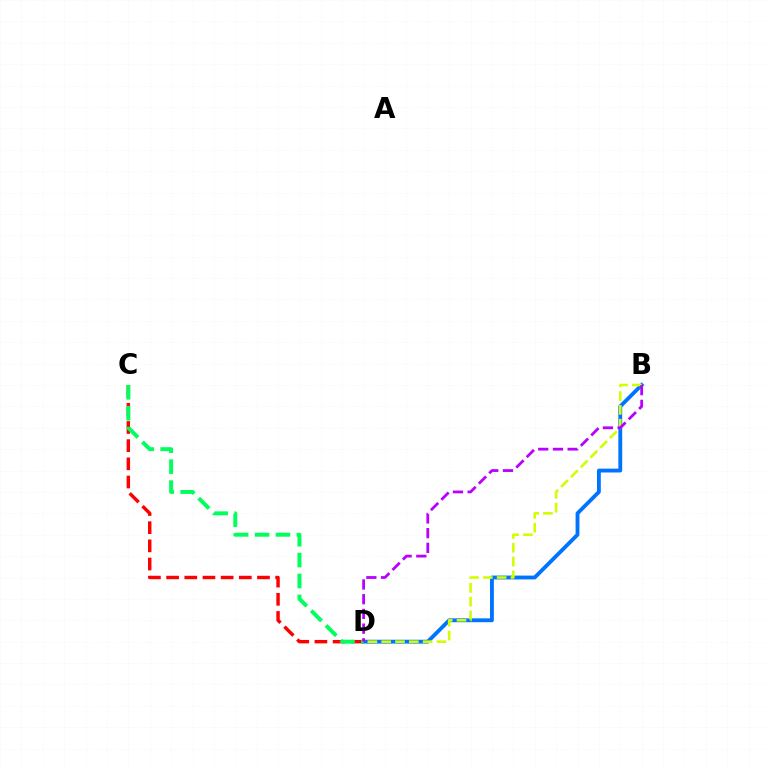{('B', 'D'): [{'color': '#0074ff', 'line_style': 'solid', 'thickness': 2.77}, {'color': '#d1ff00', 'line_style': 'dashed', 'thickness': 1.88}, {'color': '#b900ff', 'line_style': 'dashed', 'thickness': 2.0}], ('C', 'D'): [{'color': '#ff0000', 'line_style': 'dashed', 'thickness': 2.47}, {'color': '#00ff5c', 'line_style': 'dashed', 'thickness': 2.84}]}